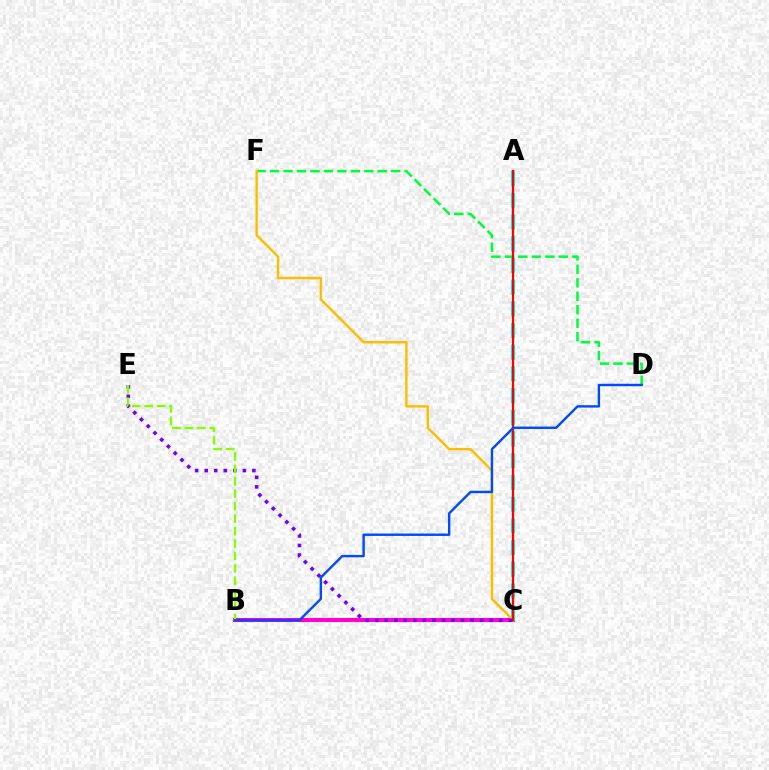{('D', 'F'): [{'color': '#00ff39', 'line_style': 'dashed', 'thickness': 1.83}], ('B', 'C'): [{'color': '#ff00cf', 'line_style': 'solid', 'thickness': 2.92}], ('A', 'C'): [{'color': '#00fff6', 'line_style': 'dashed', 'thickness': 2.95}, {'color': '#ff0000', 'line_style': 'solid', 'thickness': 1.64}], ('C', 'F'): [{'color': '#ffbd00', 'line_style': 'solid', 'thickness': 1.76}], ('C', 'E'): [{'color': '#7200ff', 'line_style': 'dotted', 'thickness': 2.59}], ('B', 'E'): [{'color': '#84ff00', 'line_style': 'dashed', 'thickness': 1.69}], ('B', 'D'): [{'color': '#004bff', 'line_style': 'solid', 'thickness': 1.74}]}